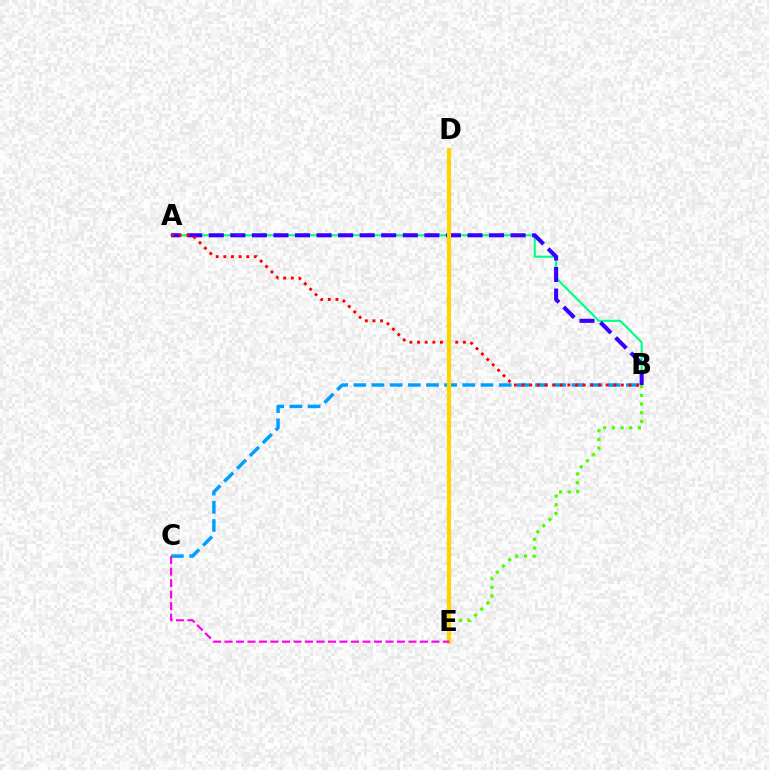{('A', 'B'): [{'color': '#00ff86', 'line_style': 'solid', 'thickness': 1.52}, {'color': '#3700ff', 'line_style': 'dashed', 'thickness': 2.93}, {'color': '#ff0000', 'line_style': 'dotted', 'thickness': 2.08}], ('B', 'C'): [{'color': '#009eff', 'line_style': 'dashed', 'thickness': 2.47}], ('B', 'E'): [{'color': '#4fff00', 'line_style': 'dotted', 'thickness': 2.36}], ('D', 'E'): [{'color': '#ffd500', 'line_style': 'solid', 'thickness': 2.99}], ('C', 'E'): [{'color': '#ff00ed', 'line_style': 'dashed', 'thickness': 1.56}]}